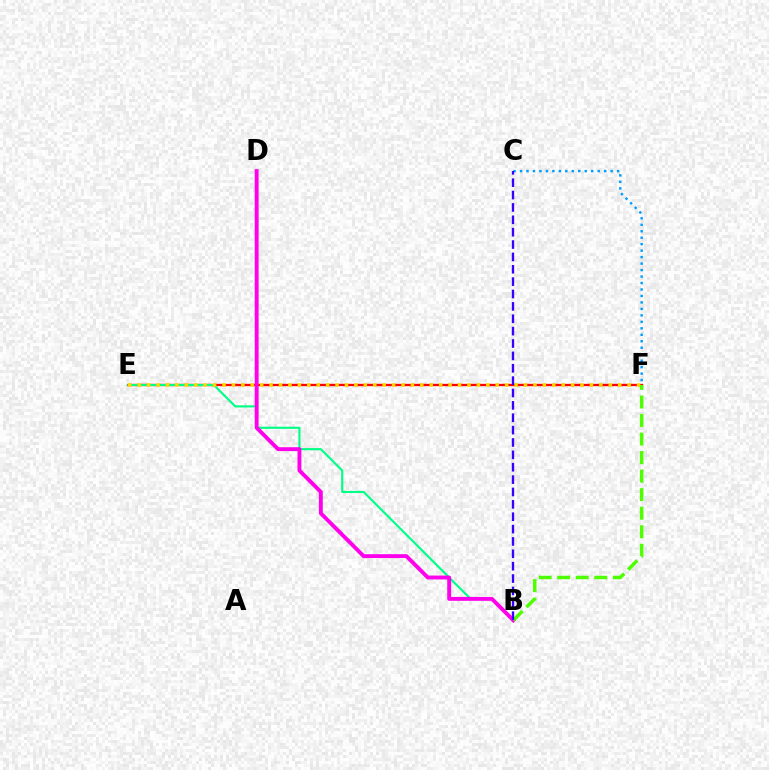{('C', 'F'): [{'color': '#009eff', 'line_style': 'dotted', 'thickness': 1.76}], ('E', 'F'): [{'color': '#ff0000', 'line_style': 'solid', 'thickness': 1.65}, {'color': '#ffd500', 'line_style': 'dotted', 'thickness': 2.56}], ('B', 'E'): [{'color': '#00ff86', 'line_style': 'solid', 'thickness': 1.54}], ('B', 'D'): [{'color': '#ff00ed', 'line_style': 'solid', 'thickness': 2.8}], ('B', 'F'): [{'color': '#4fff00', 'line_style': 'dashed', 'thickness': 2.52}], ('B', 'C'): [{'color': '#3700ff', 'line_style': 'dashed', 'thickness': 1.68}]}